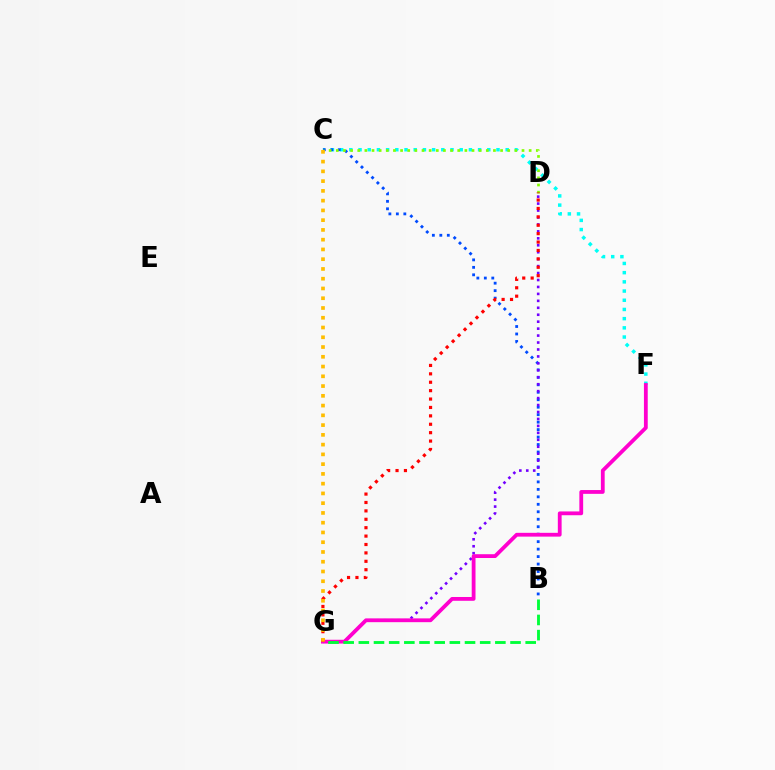{('C', 'F'): [{'color': '#00fff6', 'line_style': 'dotted', 'thickness': 2.5}], ('B', 'C'): [{'color': '#004bff', 'line_style': 'dotted', 'thickness': 2.03}], ('D', 'G'): [{'color': '#7200ff', 'line_style': 'dotted', 'thickness': 1.89}, {'color': '#ff0000', 'line_style': 'dotted', 'thickness': 2.28}], ('F', 'G'): [{'color': '#ff00cf', 'line_style': 'solid', 'thickness': 2.73}], ('B', 'G'): [{'color': '#00ff39', 'line_style': 'dashed', 'thickness': 2.06}], ('C', 'D'): [{'color': '#84ff00', 'line_style': 'dotted', 'thickness': 1.94}], ('C', 'G'): [{'color': '#ffbd00', 'line_style': 'dotted', 'thickness': 2.65}]}